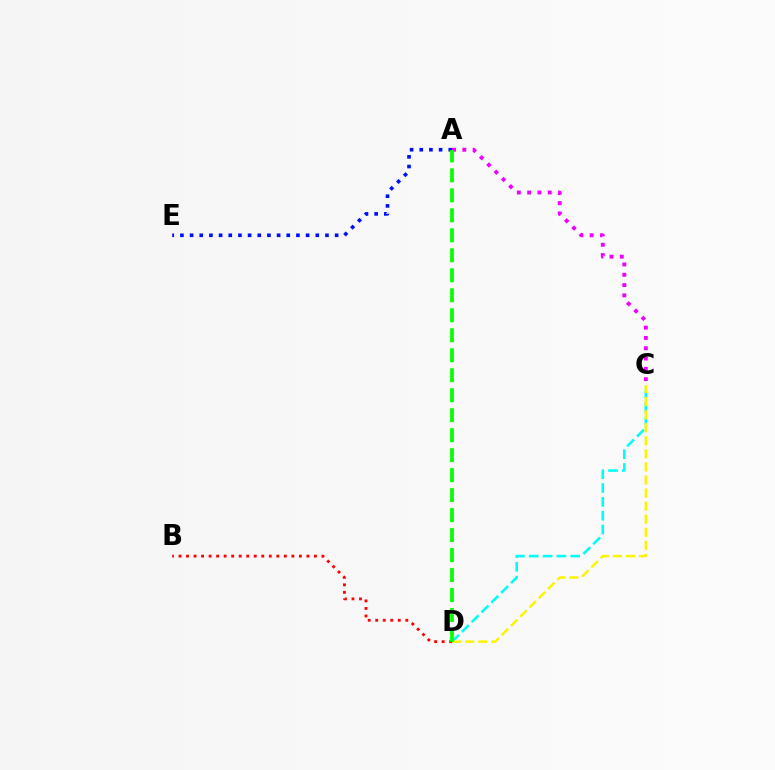{('B', 'D'): [{'color': '#ff0000', 'line_style': 'dotted', 'thickness': 2.04}], ('A', 'C'): [{'color': '#ee00ff', 'line_style': 'dotted', 'thickness': 2.8}], ('C', 'D'): [{'color': '#00fff6', 'line_style': 'dashed', 'thickness': 1.88}, {'color': '#fcf500', 'line_style': 'dashed', 'thickness': 1.78}], ('A', 'E'): [{'color': '#0010ff', 'line_style': 'dotted', 'thickness': 2.63}], ('A', 'D'): [{'color': '#08ff00', 'line_style': 'dashed', 'thickness': 2.71}]}